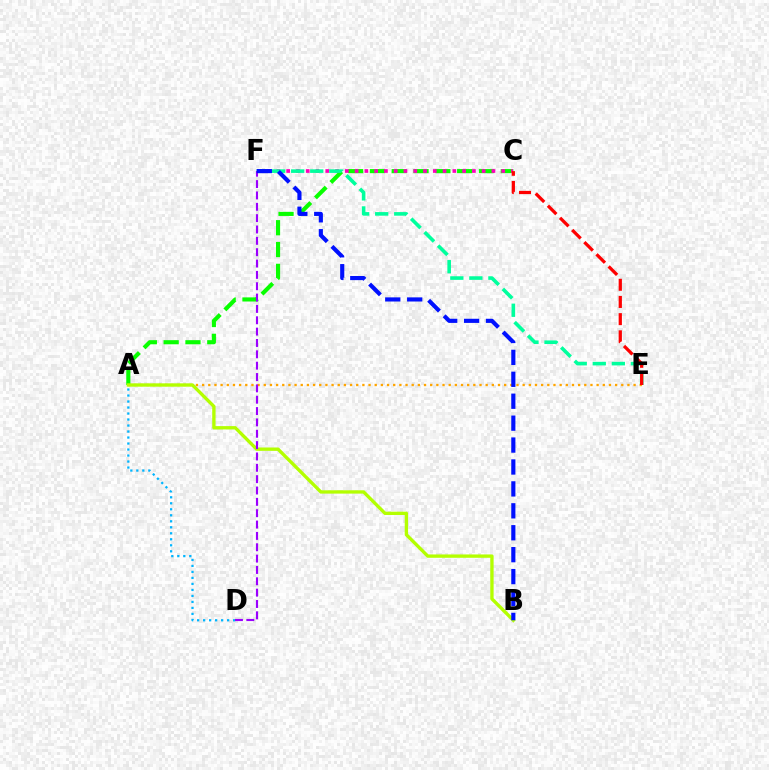{('A', 'C'): [{'color': '#08ff00', 'line_style': 'dashed', 'thickness': 2.96}], ('A', 'D'): [{'color': '#00b5ff', 'line_style': 'dotted', 'thickness': 1.63}], ('A', 'E'): [{'color': '#ffa500', 'line_style': 'dotted', 'thickness': 1.67}], ('C', 'F'): [{'color': '#ff00bd', 'line_style': 'dotted', 'thickness': 2.66}], ('E', 'F'): [{'color': '#00ff9d', 'line_style': 'dashed', 'thickness': 2.59}], ('A', 'B'): [{'color': '#b3ff00', 'line_style': 'solid', 'thickness': 2.41}], ('C', 'E'): [{'color': '#ff0000', 'line_style': 'dashed', 'thickness': 2.33}], ('D', 'F'): [{'color': '#9b00ff', 'line_style': 'dashed', 'thickness': 1.54}], ('B', 'F'): [{'color': '#0010ff', 'line_style': 'dashed', 'thickness': 2.98}]}